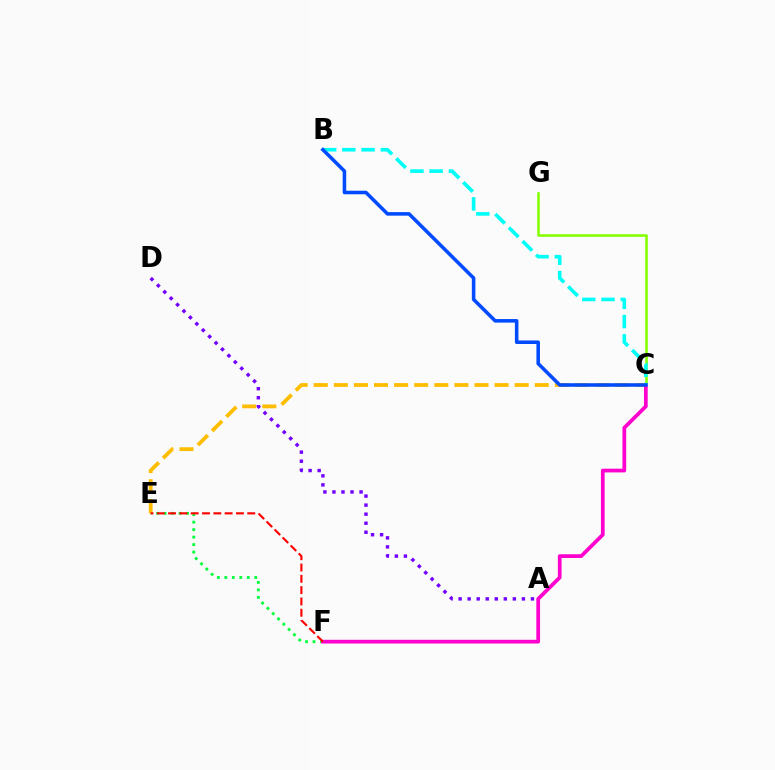{('C', 'G'): [{'color': '#84ff00', 'line_style': 'solid', 'thickness': 1.86}], ('E', 'F'): [{'color': '#00ff39', 'line_style': 'dotted', 'thickness': 2.03}, {'color': '#ff0000', 'line_style': 'dashed', 'thickness': 1.54}], ('C', 'E'): [{'color': '#ffbd00', 'line_style': 'dashed', 'thickness': 2.73}], ('C', 'F'): [{'color': '#ff00cf', 'line_style': 'solid', 'thickness': 2.69}], ('A', 'D'): [{'color': '#7200ff', 'line_style': 'dotted', 'thickness': 2.46}], ('B', 'C'): [{'color': '#00fff6', 'line_style': 'dashed', 'thickness': 2.61}, {'color': '#004bff', 'line_style': 'solid', 'thickness': 2.56}]}